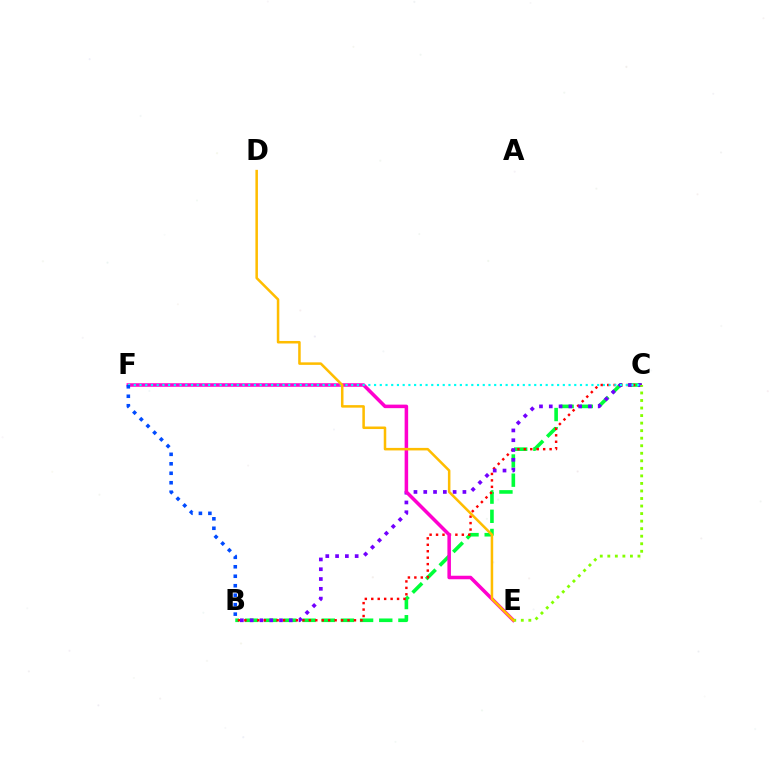{('B', 'C'): [{'color': '#00ff39', 'line_style': 'dashed', 'thickness': 2.6}, {'color': '#ff0000', 'line_style': 'dotted', 'thickness': 1.75}, {'color': '#7200ff', 'line_style': 'dotted', 'thickness': 2.66}], ('E', 'F'): [{'color': '#ff00cf', 'line_style': 'solid', 'thickness': 2.54}], ('C', 'F'): [{'color': '#00fff6', 'line_style': 'dotted', 'thickness': 1.55}], ('C', 'E'): [{'color': '#84ff00', 'line_style': 'dotted', 'thickness': 2.05}], ('B', 'F'): [{'color': '#004bff', 'line_style': 'dotted', 'thickness': 2.57}], ('D', 'E'): [{'color': '#ffbd00', 'line_style': 'solid', 'thickness': 1.82}]}